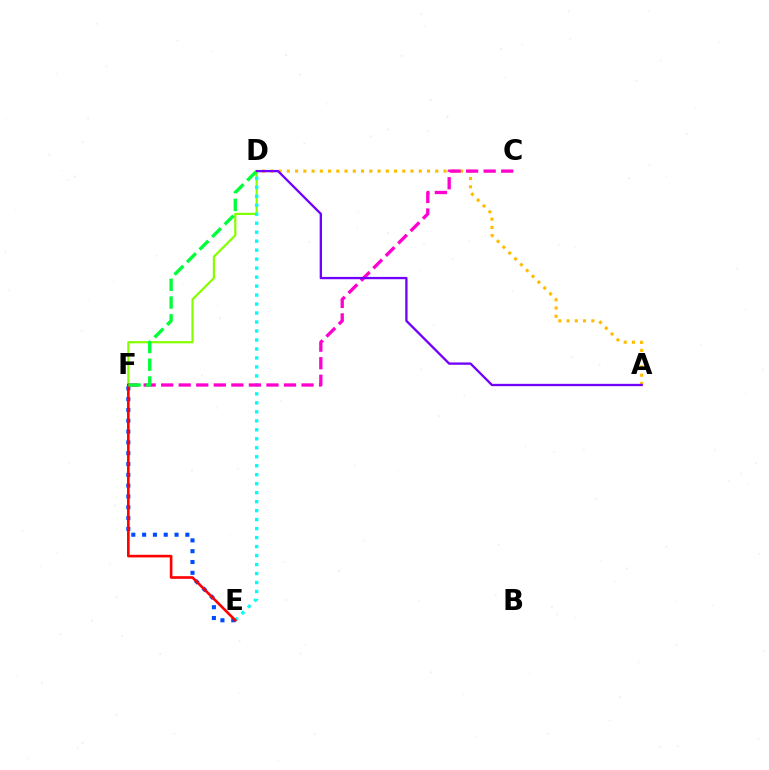{('D', 'F'): [{'color': '#84ff00', 'line_style': 'solid', 'thickness': 1.58}, {'color': '#00ff39', 'line_style': 'dashed', 'thickness': 2.41}], ('D', 'E'): [{'color': '#00fff6', 'line_style': 'dotted', 'thickness': 2.44}], ('A', 'D'): [{'color': '#ffbd00', 'line_style': 'dotted', 'thickness': 2.24}, {'color': '#7200ff', 'line_style': 'solid', 'thickness': 1.67}], ('C', 'F'): [{'color': '#ff00cf', 'line_style': 'dashed', 'thickness': 2.38}], ('E', 'F'): [{'color': '#004bff', 'line_style': 'dotted', 'thickness': 2.94}, {'color': '#ff0000', 'line_style': 'solid', 'thickness': 1.9}]}